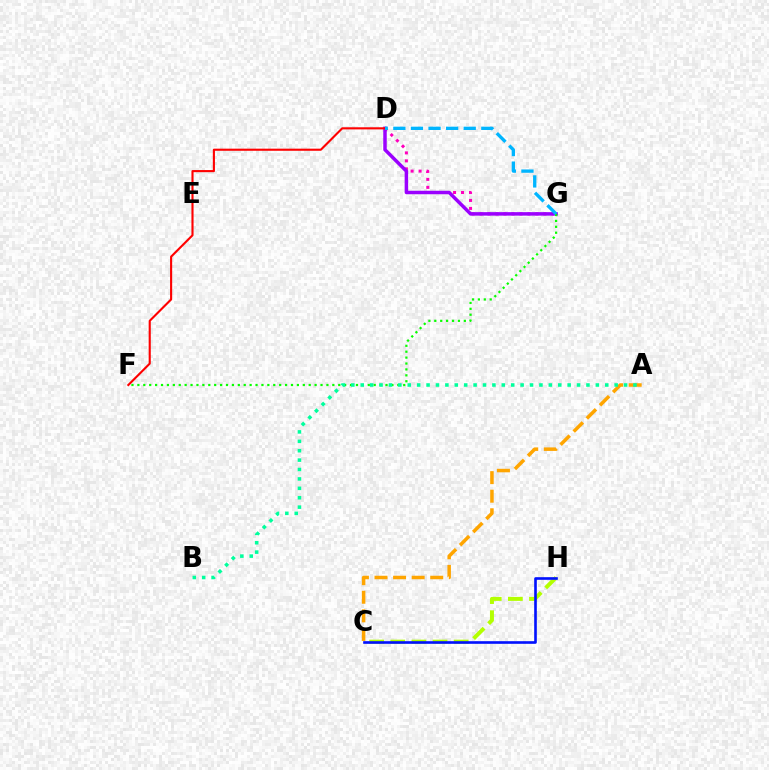{('A', 'C'): [{'color': '#ffa500', 'line_style': 'dashed', 'thickness': 2.52}], ('D', 'G'): [{'color': '#ff00bd', 'line_style': 'dotted', 'thickness': 2.17}, {'color': '#9b00ff', 'line_style': 'solid', 'thickness': 2.51}, {'color': '#00b5ff', 'line_style': 'dashed', 'thickness': 2.39}], ('C', 'H'): [{'color': '#b3ff00', 'line_style': 'dashed', 'thickness': 2.87}, {'color': '#0010ff', 'line_style': 'solid', 'thickness': 1.89}], ('F', 'G'): [{'color': '#08ff00', 'line_style': 'dotted', 'thickness': 1.61}], ('D', 'F'): [{'color': '#ff0000', 'line_style': 'solid', 'thickness': 1.52}], ('A', 'B'): [{'color': '#00ff9d', 'line_style': 'dotted', 'thickness': 2.56}]}